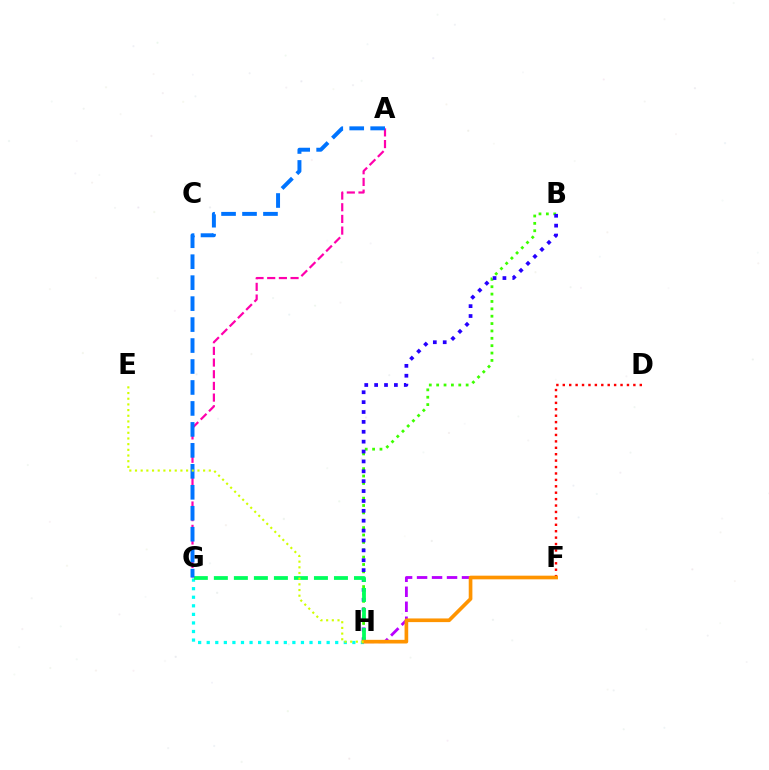{('F', 'H'): [{'color': '#b900ff', 'line_style': 'dashed', 'thickness': 2.04}, {'color': '#ff9400', 'line_style': 'solid', 'thickness': 2.64}], ('B', 'H'): [{'color': '#3dff00', 'line_style': 'dotted', 'thickness': 2.0}, {'color': '#2500ff', 'line_style': 'dotted', 'thickness': 2.68}], ('G', 'H'): [{'color': '#00fff6', 'line_style': 'dotted', 'thickness': 2.33}, {'color': '#00ff5c', 'line_style': 'dashed', 'thickness': 2.72}], ('D', 'F'): [{'color': '#ff0000', 'line_style': 'dotted', 'thickness': 1.74}], ('A', 'G'): [{'color': '#ff00ac', 'line_style': 'dashed', 'thickness': 1.59}, {'color': '#0074ff', 'line_style': 'dashed', 'thickness': 2.85}], ('E', 'H'): [{'color': '#d1ff00', 'line_style': 'dotted', 'thickness': 1.54}]}